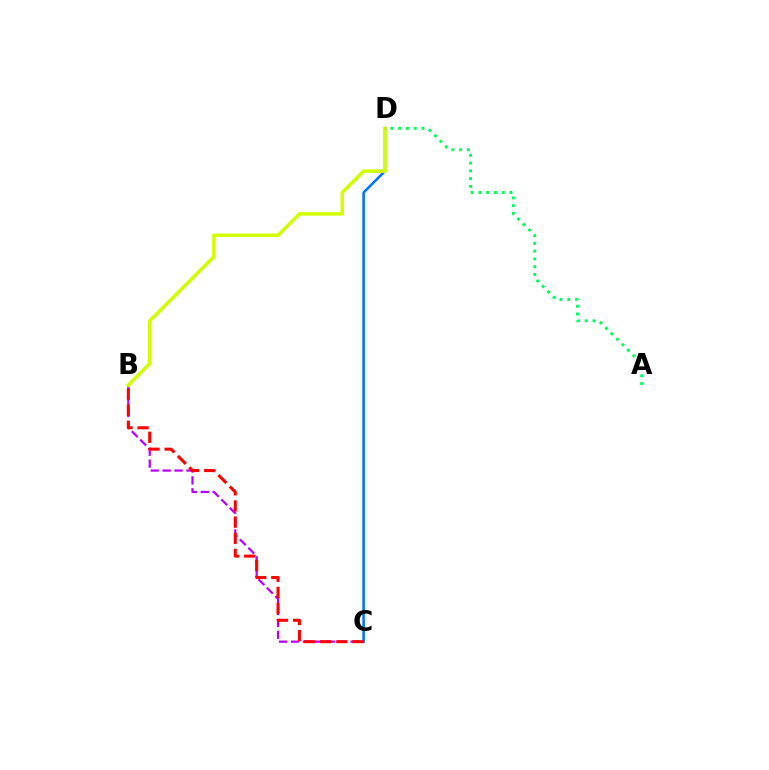{('B', 'C'): [{'color': '#b900ff', 'line_style': 'dashed', 'thickness': 1.62}, {'color': '#ff0000', 'line_style': 'dashed', 'thickness': 2.19}], ('C', 'D'): [{'color': '#0074ff', 'line_style': 'solid', 'thickness': 1.85}], ('B', 'D'): [{'color': '#d1ff00', 'line_style': 'solid', 'thickness': 2.53}], ('A', 'D'): [{'color': '#00ff5c', 'line_style': 'dotted', 'thickness': 2.11}]}